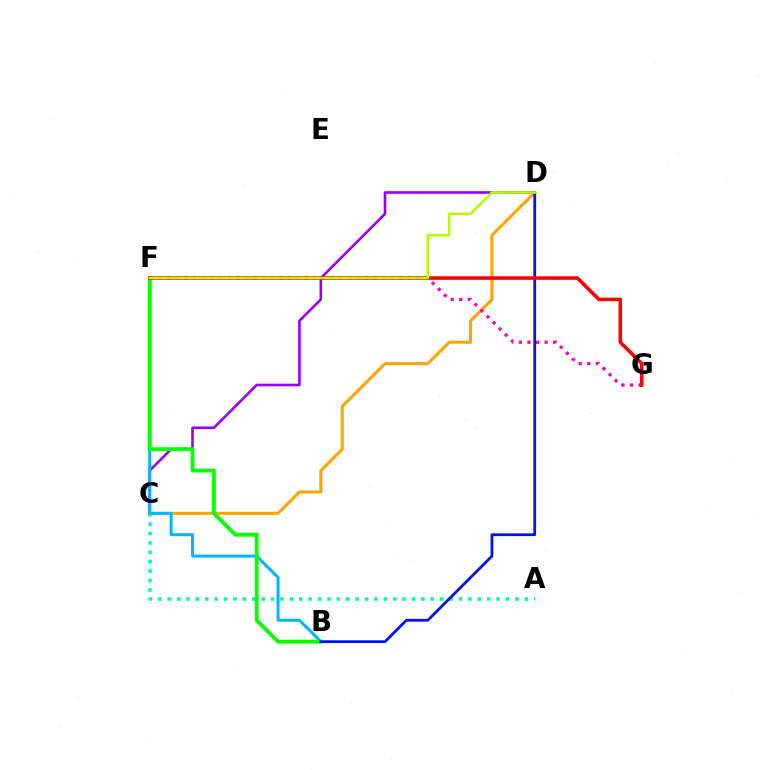{('A', 'C'): [{'color': '#00ff9d', 'line_style': 'dotted', 'thickness': 2.55}], ('C', 'D'): [{'color': '#9b00ff', 'line_style': 'solid', 'thickness': 1.89}, {'color': '#ffa500', 'line_style': 'solid', 'thickness': 2.2}], ('F', 'G'): [{'color': '#ff00bd', 'line_style': 'dotted', 'thickness': 2.33}, {'color': '#ff0000', 'line_style': 'solid', 'thickness': 2.57}], ('B', 'F'): [{'color': '#00b5ff', 'line_style': 'solid', 'thickness': 2.14}, {'color': '#08ff00', 'line_style': 'solid', 'thickness': 2.78}], ('B', 'D'): [{'color': '#0010ff', 'line_style': 'solid', 'thickness': 1.99}], ('D', 'F'): [{'color': '#b3ff00', 'line_style': 'solid', 'thickness': 1.81}]}